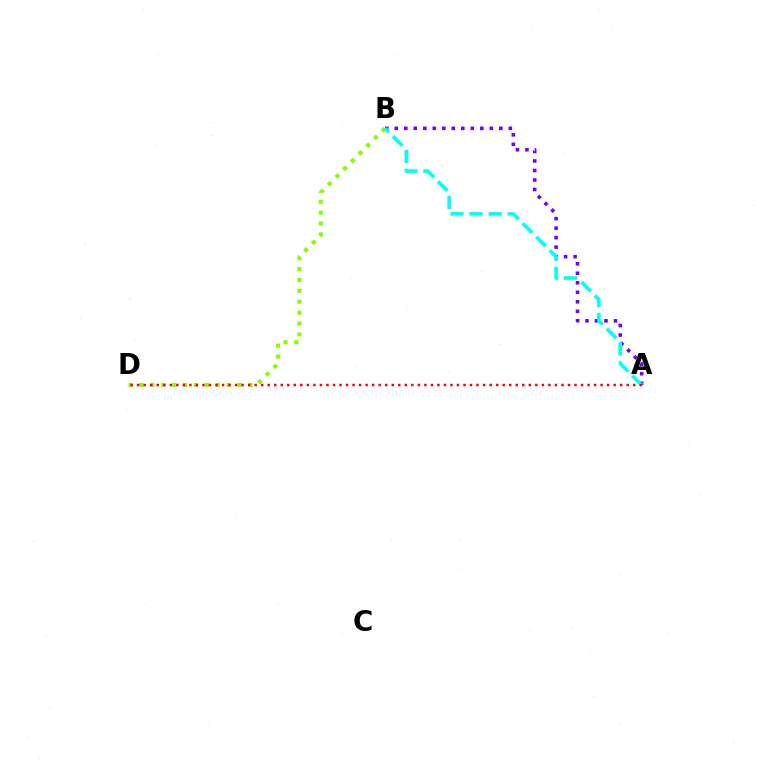{('B', 'D'): [{'color': '#84ff00', 'line_style': 'dotted', 'thickness': 2.96}], ('A', 'B'): [{'color': '#7200ff', 'line_style': 'dotted', 'thickness': 2.58}, {'color': '#00fff6', 'line_style': 'dashed', 'thickness': 2.59}], ('A', 'D'): [{'color': '#ff0000', 'line_style': 'dotted', 'thickness': 1.77}]}